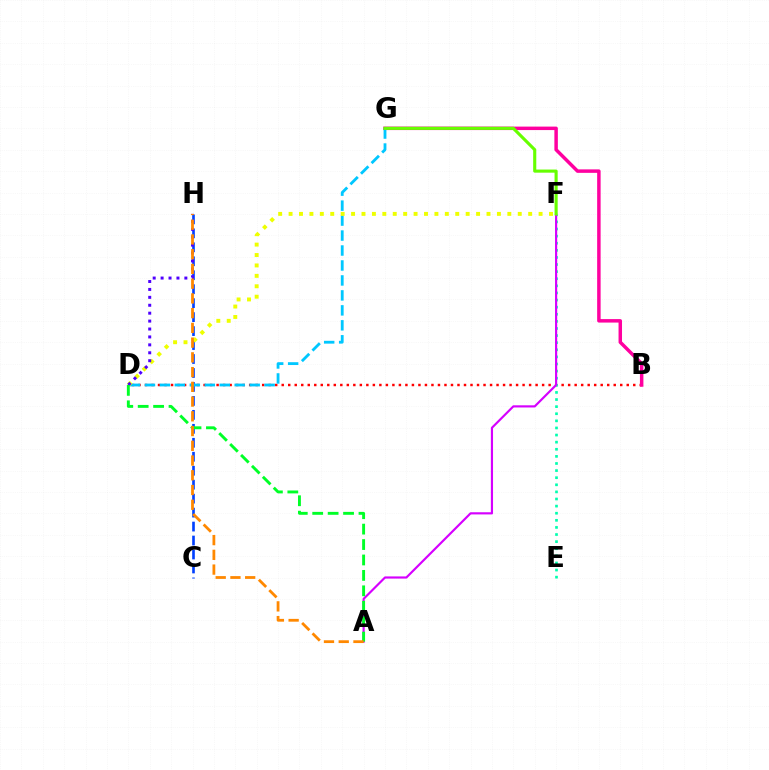{('B', 'D'): [{'color': '#ff0000', 'line_style': 'dotted', 'thickness': 1.77}], ('C', 'H'): [{'color': '#003fff', 'line_style': 'dashed', 'thickness': 1.9}], ('E', 'F'): [{'color': '#00ffaf', 'line_style': 'dotted', 'thickness': 1.93}], ('A', 'F'): [{'color': '#d600ff', 'line_style': 'solid', 'thickness': 1.56}], ('B', 'G'): [{'color': '#ff00a0', 'line_style': 'solid', 'thickness': 2.5}], ('D', 'G'): [{'color': '#00c7ff', 'line_style': 'dashed', 'thickness': 2.03}], ('D', 'F'): [{'color': '#eeff00', 'line_style': 'dotted', 'thickness': 2.83}], ('D', 'H'): [{'color': '#4f00ff', 'line_style': 'dotted', 'thickness': 2.15}], ('F', 'G'): [{'color': '#66ff00', 'line_style': 'solid', 'thickness': 2.24}], ('A', 'D'): [{'color': '#00ff27', 'line_style': 'dashed', 'thickness': 2.1}], ('A', 'H'): [{'color': '#ff8800', 'line_style': 'dashed', 'thickness': 2.0}]}